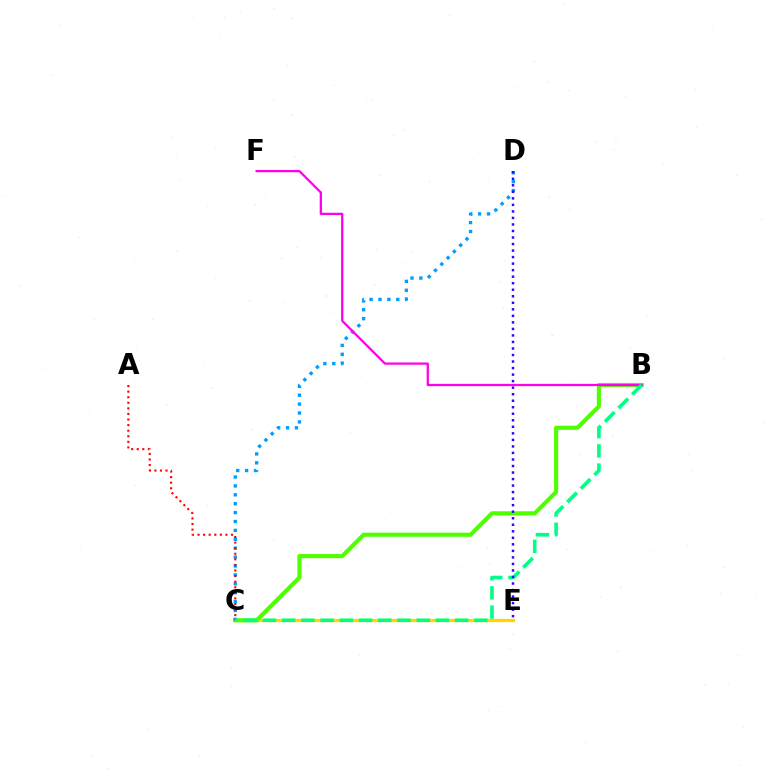{('C', 'E'): [{'color': '#ffd500', 'line_style': 'solid', 'thickness': 2.35}], ('B', 'C'): [{'color': '#4fff00', 'line_style': 'solid', 'thickness': 2.97}, {'color': '#00ff86', 'line_style': 'dashed', 'thickness': 2.61}], ('C', 'D'): [{'color': '#009eff', 'line_style': 'dotted', 'thickness': 2.42}], ('A', 'C'): [{'color': '#ff0000', 'line_style': 'dotted', 'thickness': 1.52}], ('B', 'F'): [{'color': '#ff00ed', 'line_style': 'solid', 'thickness': 1.63}], ('D', 'E'): [{'color': '#3700ff', 'line_style': 'dotted', 'thickness': 1.77}]}